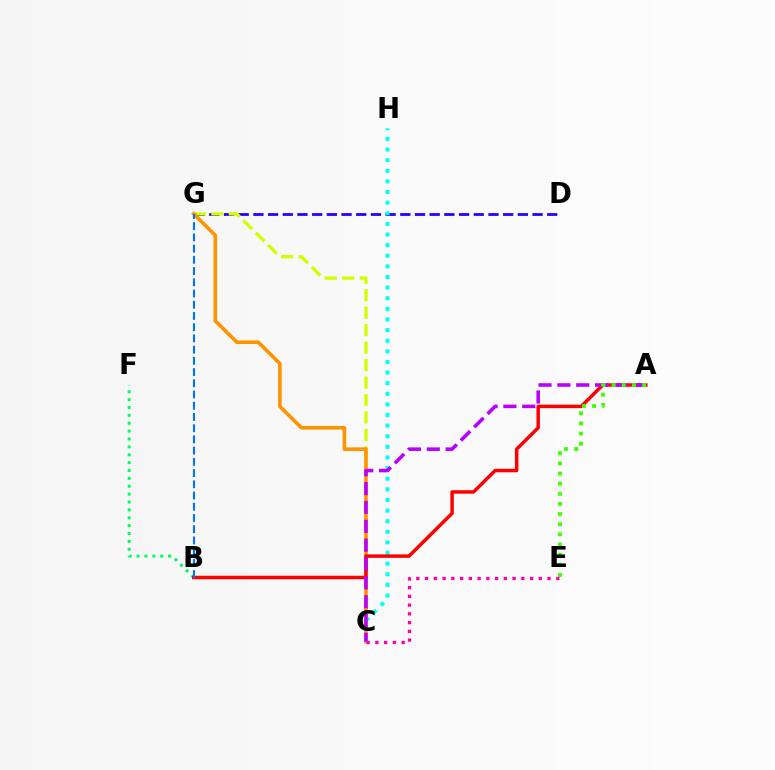{('D', 'G'): [{'color': '#2500ff', 'line_style': 'dashed', 'thickness': 2.0}], ('C', 'G'): [{'color': '#d1ff00', 'line_style': 'dashed', 'thickness': 2.37}, {'color': '#ff9400', 'line_style': 'solid', 'thickness': 2.6}], ('B', 'F'): [{'color': '#00ff5c', 'line_style': 'dotted', 'thickness': 2.14}], ('C', 'H'): [{'color': '#00fff6', 'line_style': 'dotted', 'thickness': 2.89}], ('A', 'B'): [{'color': '#ff0000', 'line_style': 'solid', 'thickness': 2.5}], ('B', 'G'): [{'color': '#0074ff', 'line_style': 'dashed', 'thickness': 1.52}], ('A', 'C'): [{'color': '#b900ff', 'line_style': 'dashed', 'thickness': 2.56}], ('A', 'E'): [{'color': '#3dff00', 'line_style': 'dotted', 'thickness': 2.76}], ('C', 'E'): [{'color': '#ff00ac', 'line_style': 'dotted', 'thickness': 2.38}]}